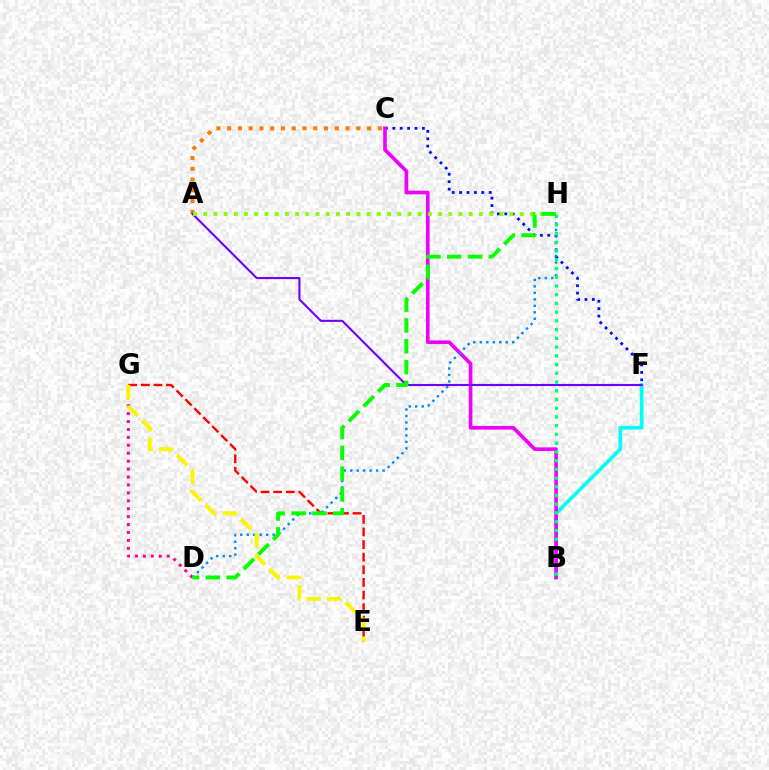{('E', 'G'): [{'color': '#ff0000', 'line_style': 'dashed', 'thickness': 1.71}, {'color': '#fcf500', 'line_style': 'dashed', 'thickness': 2.8}], ('D', 'G'): [{'color': '#ff0094', 'line_style': 'dotted', 'thickness': 2.15}], ('C', 'F'): [{'color': '#0010ff', 'line_style': 'dotted', 'thickness': 2.01}], ('B', 'F'): [{'color': '#00fff6', 'line_style': 'solid', 'thickness': 2.63}], ('B', 'C'): [{'color': '#ee00ff', 'line_style': 'solid', 'thickness': 2.62}], ('D', 'H'): [{'color': '#008cff', 'line_style': 'dotted', 'thickness': 1.76}, {'color': '#08ff00', 'line_style': 'dashed', 'thickness': 2.83}], ('A', 'C'): [{'color': '#ff7c00', 'line_style': 'dotted', 'thickness': 2.92}], ('A', 'F'): [{'color': '#7200ff', 'line_style': 'solid', 'thickness': 1.51}], ('B', 'H'): [{'color': '#00ff74', 'line_style': 'dotted', 'thickness': 2.37}], ('A', 'H'): [{'color': '#84ff00', 'line_style': 'dotted', 'thickness': 2.78}]}